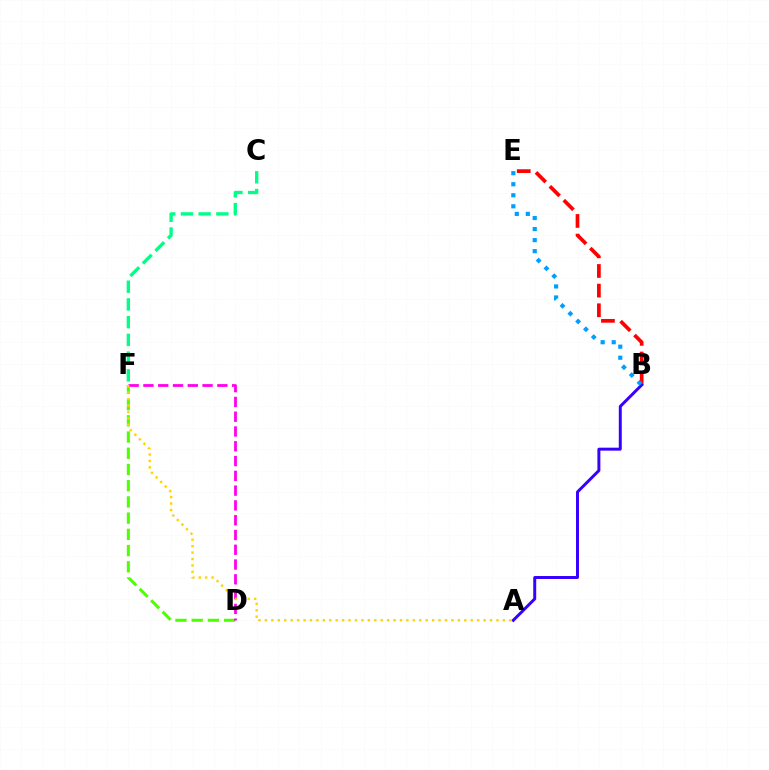{('B', 'E'): [{'color': '#ff0000', 'line_style': 'dashed', 'thickness': 2.67}, {'color': '#009eff', 'line_style': 'dotted', 'thickness': 3.0}], ('C', 'F'): [{'color': '#00ff86', 'line_style': 'dashed', 'thickness': 2.41}], ('A', 'B'): [{'color': '#3700ff', 'line_style': 'solid', 'thickness': 2.14}], ('D', 'F'): [{'color': '#4fff00', 'line_style': 'dashed', 'thickness': 2.2}, {'color': '#ff00ed', 'line_style': 'dashed', 'thickness': 2.01}], ('A', 'F'): [{'color': '#ffd500', 'line_style': 'dotted', 'thickness': 1.75}]}